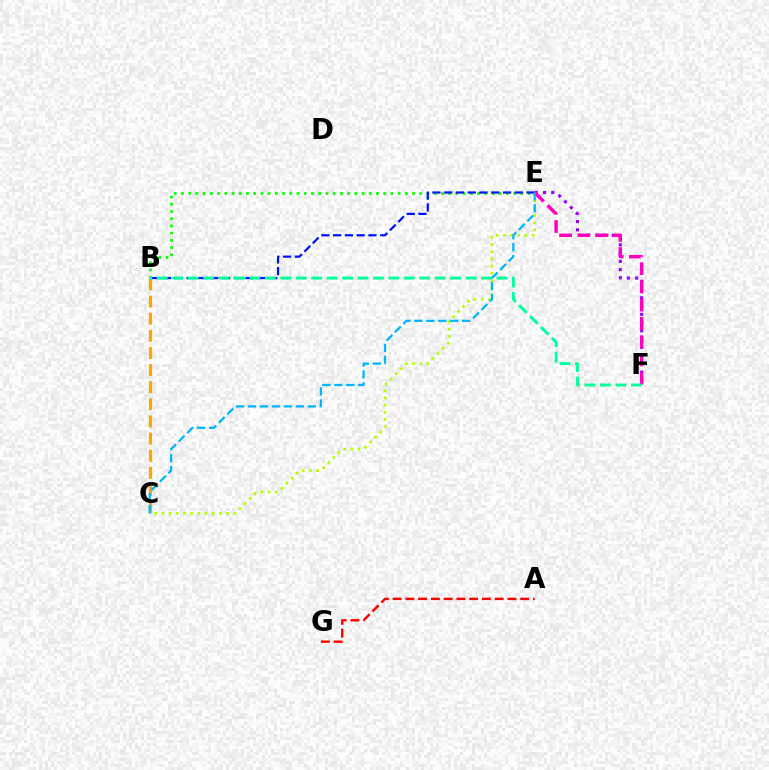{('C', 'E'): [{'color': '#b3ff00', 'line_style': 'dotted', 'thickness': 1.95}, {'color': '#00b5ff', 'line_style': 'dashed', 'thickness': 1.63}], ('E', 'F'): [{'color': '#9b00ff', 'line_style': 'dotted', 'thickness': 2.24}, {'color': '#ff00bd', 'line_style': 'dashed', 'thickness': 2.48}], ('B', 'C'): [{'color': '#ffa500', 'line_style': 'dashed', 'thickness': 2.33}], ('B', 'E'): [{'color': '#08ff00', 'line_style': 'dotted', 'thickness': 1.96}, {'color': '#0010ff', 'line_style': 'dashed', 'thickness': 1.6}], ('B', 'F'): [{'color': '#00ff9d', 'line_style': 'dashed', 'thickness': 2.1}], ('A', 'G'): [{'color': '#ff0000', 'line_style': 'dashed', 'thickness': 1.73}]}